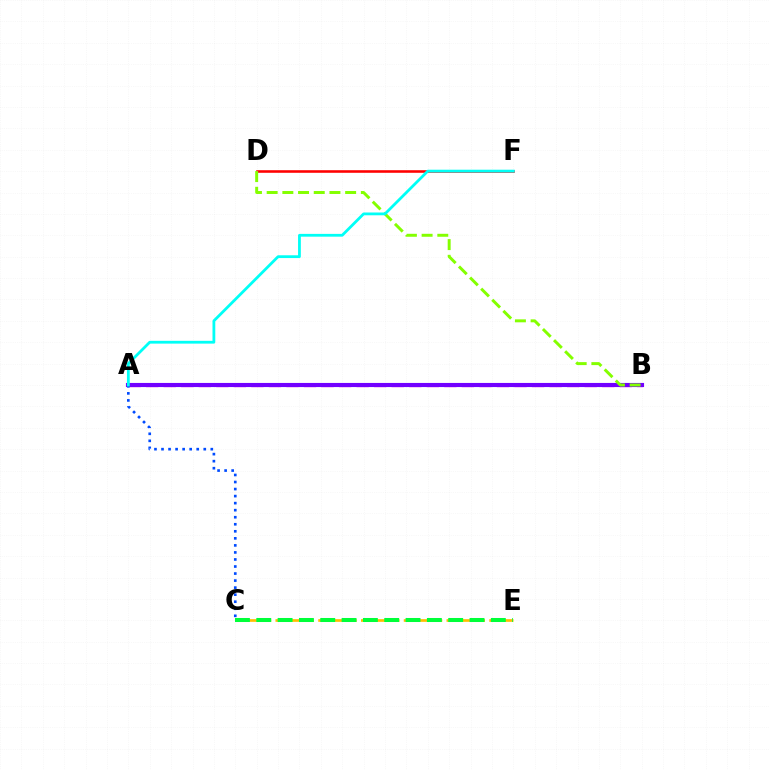{('C', 'E'): [{'color': '#ffbd00', 'line_style': 'dashed', 'thickness': 1.94}, {'color': '#00ff39', 'line_style': 'dashed', 'thickness': 2.9}], ('A', 'B'): [{'color': '#ff00cf', 'line_style': 'dashed', 'thickness': 2.38}, {'color': '#7200ff', 'line_style': 'solid', 'thickness': 2.96}], ('D', 'F'): [{'color': '#ff0000', 'line_style': 'solid', 'thickness': 1.86}], ('A', 'C'): [{'color': '#004bff', 'line_style': 'dotted', 'thickness': 1.91}], ('B', 'D'): [{'color': '#84ff00', 'line_style': 'dashed', 'thickness': 2.13}], ('A', 'F'): [{'color': '#00fff6', 'line_style': 'solid', 'thickness': 2.01}]}